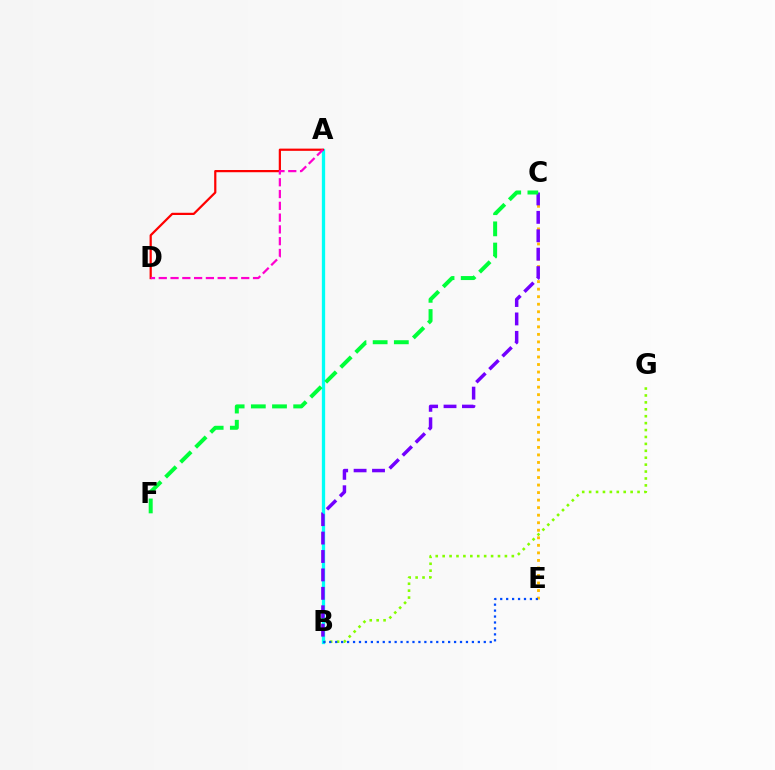{('B', 'G'): [{'color': '#84ff00', 'line_style': 'dotted', 'thickness': 1.88}], ('C', 'E'): [{'color': '#ffbd00', 'line_style': 'dotted', 'thickness': 2.05}], ('A', 'B'): [{'color': '#00fff6', 'line_style': 'solid', 'thickness': 2.38}], ('B', 'C'): [{'color': '#7200ff', 'line_style': 'dashed', 'thickness': 2.5}], ('C', 'F'): [{'color': '#00ff39', 'line_style': 'dashed', 'thickness': 2.88}], ('A', 'D'): [{'color': '#ff0000', 'line_style': 'solid', 'thickness': 1.6}, {'color': '#ff00cf', 'line_style': 'dashed', 'thickness': 1.6}], ('B', 'E'): [{'color': '#004bff', 'line_style': 'dotted', 'thickness': 1.61}]}